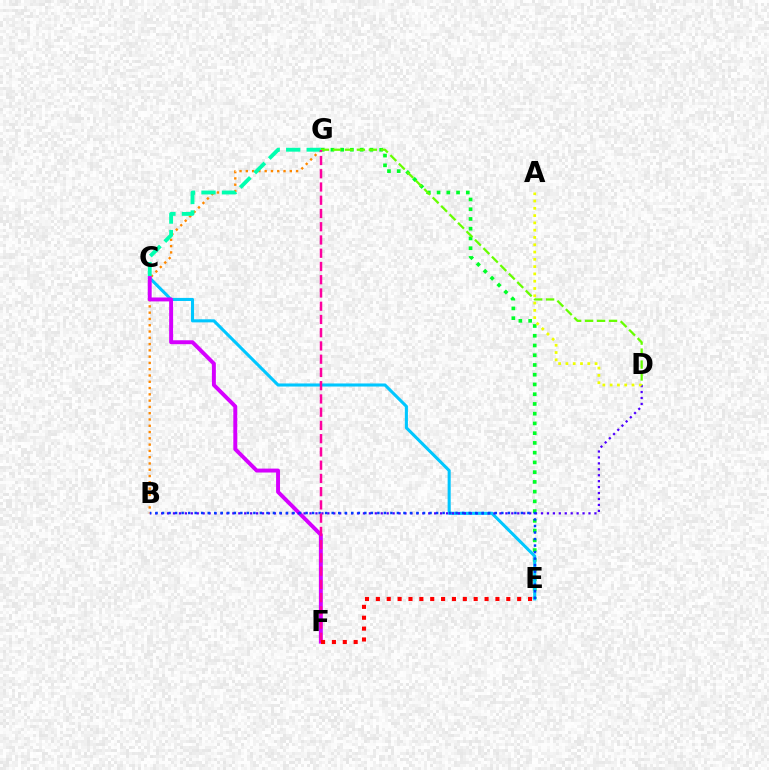{('B', 'G'): [{'color': '#ff8800', 'line_style': 'dotted', 'thickness': 1.71}], ('E', 'G'): [{'color': '#00ff27', 'line_style': 'dotted', 'thickness': 2.65}], ('D', 'G'): [{'color': '#66ff00', 'line_style': 'dashed', 'thickness': 1.63}], ('C', 'E'): [{'color': '#00c7ff', 'line_style': 'solid', 'thickness': 2.21}], ('C', 'G'): [{'color': '#00ffaf', 'line_style': 'dashed', 'thickness': 2.78}], ('C', 'F'): [{'color': '#d600ff', 'line_style': 'solid', 'thickness': 2.82}], ('B', 'D'): [{'color': '#4f00ff', 'line_style': 'dotted', 'thickness': 1.61}], ('B', 'E'): [{'color': '#003fff', 'line_style': 'dotted', 'thickness': 1.77}], ('A', 'D'): [{'color': '#eeff00', 'line_style': 'dotted', 'thickness': 1.98}], ('F', 'G'): [{'color': '#ff00a0', 'line_style': 'dashed', 'thickness': 1.8}], ('E', 'F'): [{'color': '#ff0000', 'line_style': 'dotted', 'thickness': 2.95}]}